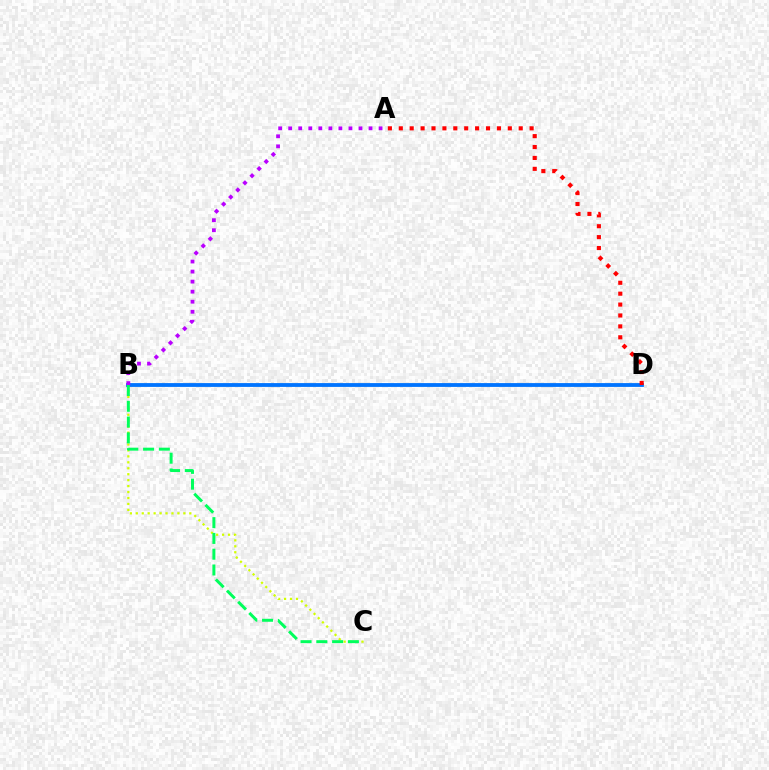{('B', 'C'): [{'color': '#d1ff00', 'line_style': 'dotted', 'thickness': 1.62}, {'color': '#00ff5c', 'line_style': 'dashed', 'thickness': 2.14}], ('B', 'D'): [{'color': '#0074ff', 'line_style': 'solid', 'thickness': 2.75}], ('A', 'B'): [{'color': '#b900ff', 'line_style': 'dotted', 'thickness': 2.73}], ('A', 'D'): [{'color': '#ff0000', 'line_style': 'dotted', 'thickness': 2.96}]}